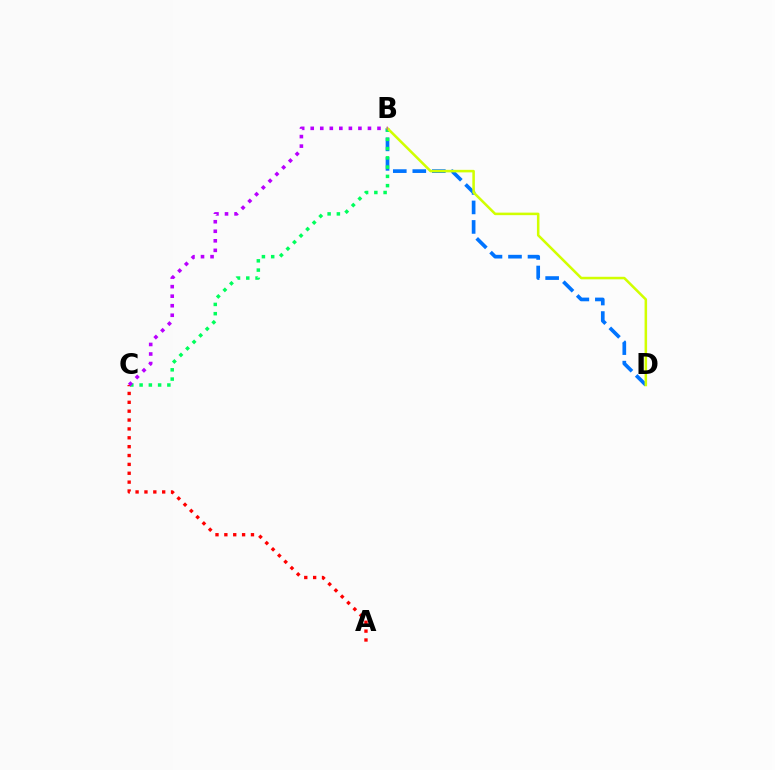{('B', 'D'): [{'color': '#0074ff', 'line_style': 'dashed', 'thickness': 2.65}, {'color': '#d1ff00', 'line_style': 'solid', 'thickness': 1.83}], ('B', 'C'): [{'color': '#00ff5c', 'line_style': 'dotted', 'thickness': 2.52}, {'color': '#b900ff', 'line_style': 'dotted', 'thickness': 2.59}], ('A', 'C'): [{'color': '#ff0000', 'line_style': 'dotted', 'thickness': 2.41}]}